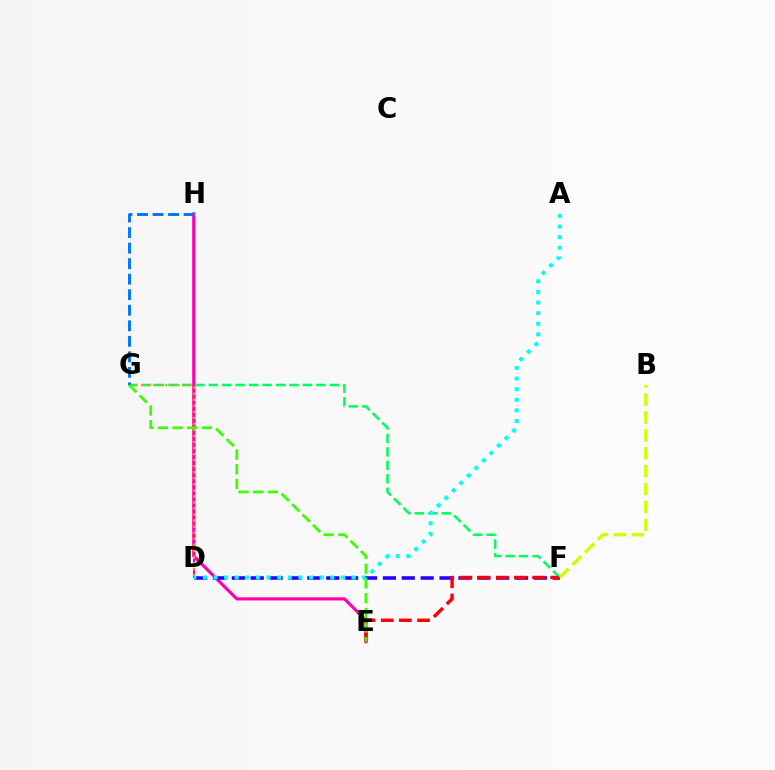{('D', 'H'): [{'color': '#b900ff', 'line_style': 'dashed', 'thickness': 1.51}], ('E', 'H'): [{'color': '#ff00ac', 'line_style': 'solid', 'thickness': 2.25}], ('D', 'F'): [{'color': '#2500ff', 'line_style': 'dashed', 'thickness': 2.56}], ('F', 'G'): [{'color': '#00ff5c', 'line_style': 'dashed', 'thickness': 1.83}], ('E', 'F'): [{'color': '#ff0000', 'line_style': 'dashed', 'thickness': 2.47}], ('D', 'G'): [{'color': '#ff9400', 'line_style': 'dotted', 'thickness': 1.64}], ('G', 'H'): [{'color': '#0074ff', 'line_style': 'dashed', 'thickness': 2.11}], ('A', 'D'): [{'color': '#00fff6', 'line_style': 'dotted', 'thickness': 2.89}], ('B', 'F'): [{'color': '#d1ff00', 'line_style': 'dashed', 'thickness': 2.43}], ('E', 'G'): [{'color': '#3dff00', 'line_style': 'dashed', 'thickness': 2.0}]}